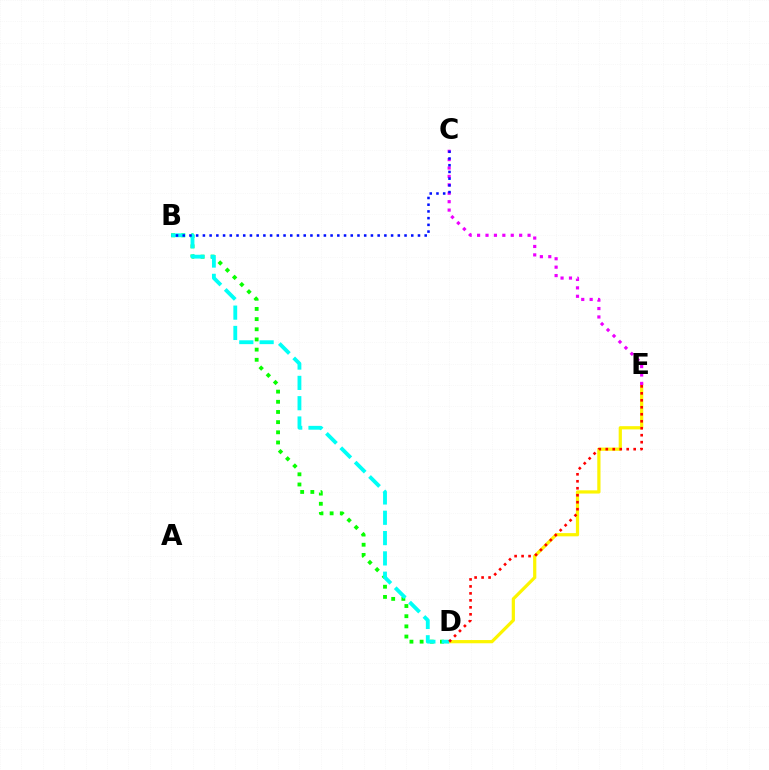{('D', 'E'): [{'color': '#fcf500', 'line_style': 'solid', 'thickness': 2.32}, {'color': '#ff0000', 'line_style': 'dotted', 'thickness': 1.9}], ('C', 'E'): [{'color': '#ee00ff', 'line_style': 'dotted', 'thickness': 2.29}], ('B', 'D'): [{'color': '#08ff00', 'line_style': 'dotted', 'thickness': 2.76}, {'color': '#00fff6', 'line_style': 'dashed', 'thickness': 2.76}], ('B', 'C'): [{'color': '#0010ff', 'line_style': 'dotted', 'thickness': 1.83}]}